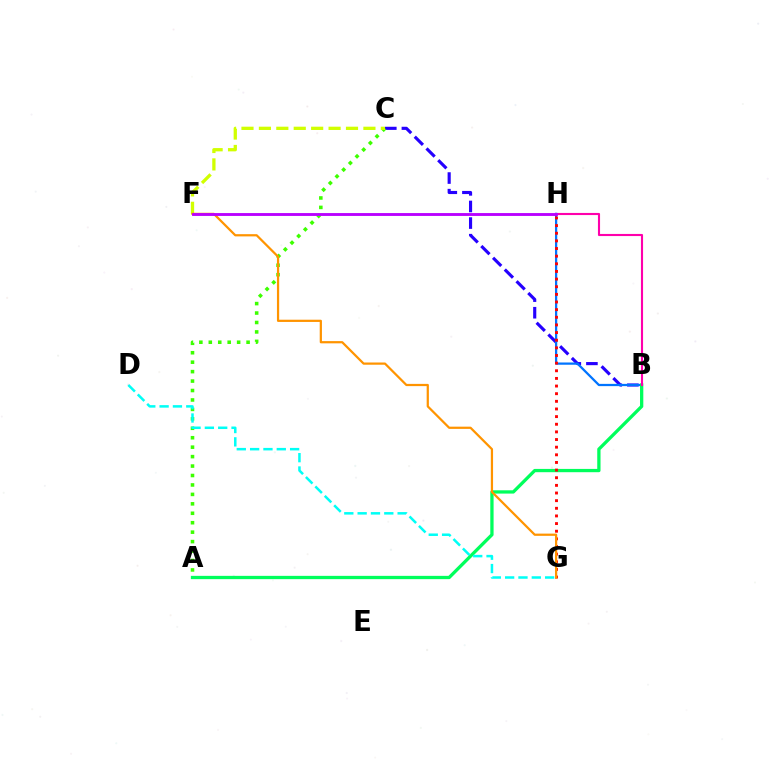{('B', 'C'): [{'color': '#2500ff', 'line_style': 'dashed', 'thickness': 2.26}], ('B', 'H'): [{'color': '#0074ff', 'line_style': 'solid', 'thickness': 1.62}, {'color': '#ff00ac', 'line_style': 'solid', 'thickness': 1.53}], ('A', 'B'): [{'color': '#00ff5c', 'line_style': 'solid', 'thickness': 2.37}], ('A', 'C'): [{'color': '#3dff00', 'line_style': 'dotted', 'thickness': 2.57}], ('G', 'H'): [{'color': '#ff0000', 'line_style': 'dotted', 'thickness': 2.08}], ('C', 'F'): [{'color': '#d1ff00', 'line_style': 'dashed', 'thickness': 2.37}], ('F', 'G'): [{'color': '#ff9400', 'line_style': 'solid', 'thickness': 1.6}], ('D', 'G'): [{'color': '#00fff6', 'line_style': 'dashed', 'thickness': 1.81}], ('F', 'H'): [{'color': '#b900ff', 'line_style': 'solid', 'thickness': 2.06}]}